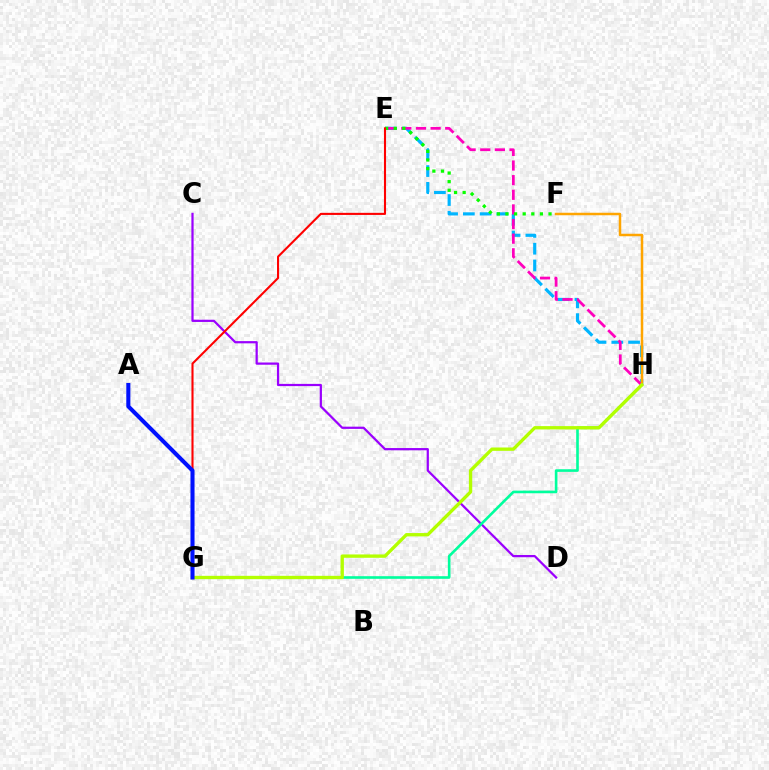{('E', 'H'): [{'color': '#00b5ff', 'line_style': 'dashed', 'thickness': 2.28}, {'color': '#ff00bd', 'line_style': 'dashed', 'thickness': 1.99}], ('F', 'H'): [{'color': '#ffa500', 'line_style': 'solid', 'thickness': 1.8}], ('E', 'F'): [{'color': '#08ff00', 'line_style': 'dotted', 'thickness': 2.34}], ('C', 'D'): [{'color': '#9b00ff', 'line_style': 'solid', 'thickness': 1.6}], ('G', 'H'): [{'color': '#00ff9d', 'line_style': 'solid', 'thickness': 1.89}, {'color': '#b3ff00', 'line_style': 'solid', 'thickness': 2.4}], ('E', 'G'): [{'color': '#ff0000', 'line_style': 'solid', 'thickness': 1.51}], ('A', 'G'): [{'color': '#0010ff', 'line_style': 'solid', 'thickness': 2.93}]}